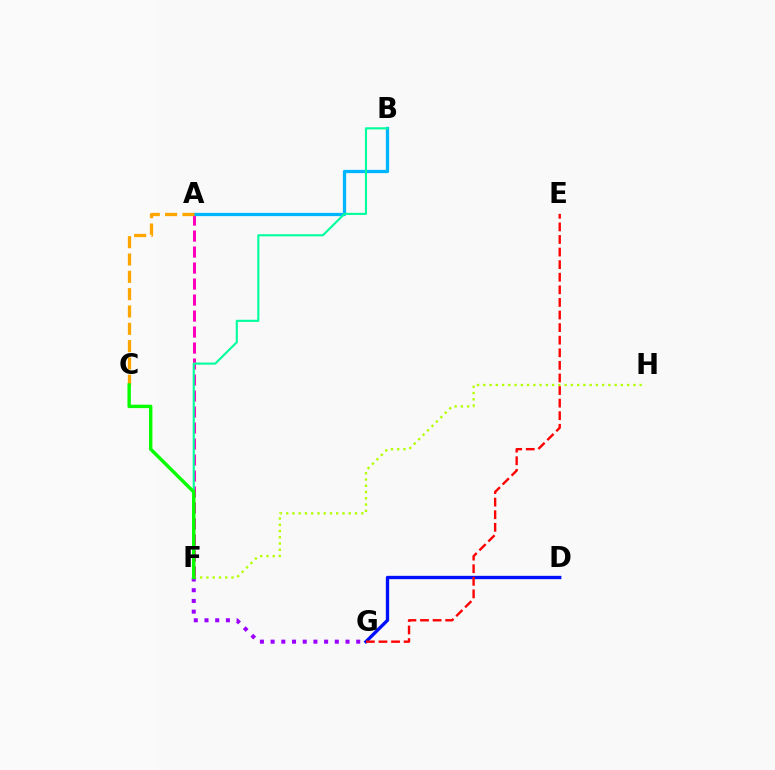{('D', 'G'): [{'color': '#0010ff', 'line_style': 'solid', 'thickness': 2.39}], ('A', 'F'): [{'color': '#ff00bd', 'line_style': 'dashed', 'thickness': 2.17}], ('F', 'H'): [{'color': '#b3ff00', 'line_style': 'dotted', 'thickness': 1.7}], ('A', 'B'): [{'color': '#00b5ff', 'line_style': 'solid', 'thickness': 2.36}], ('E', 'G'): [{'color': '#ff0000', 'line_style': 'dashed', 'thickness': 1.71}], ('B', 'F'): [{'color': '#00ff9d', 'line_style': 'solid', 'thickness': 1.53}], ('F', 'G'): [{'color': '#9b00ff', 'line_style': 'dotted', 'thickness': 2.91}], ('A', 'C'): [{'color': '#ffa500', 'line_style': 'dashed', 'thickness': 2.35}], ('C', 'F'): [{'color': '#08ff00', 'line_style': 'solid', 'thickness': 2.47}]}